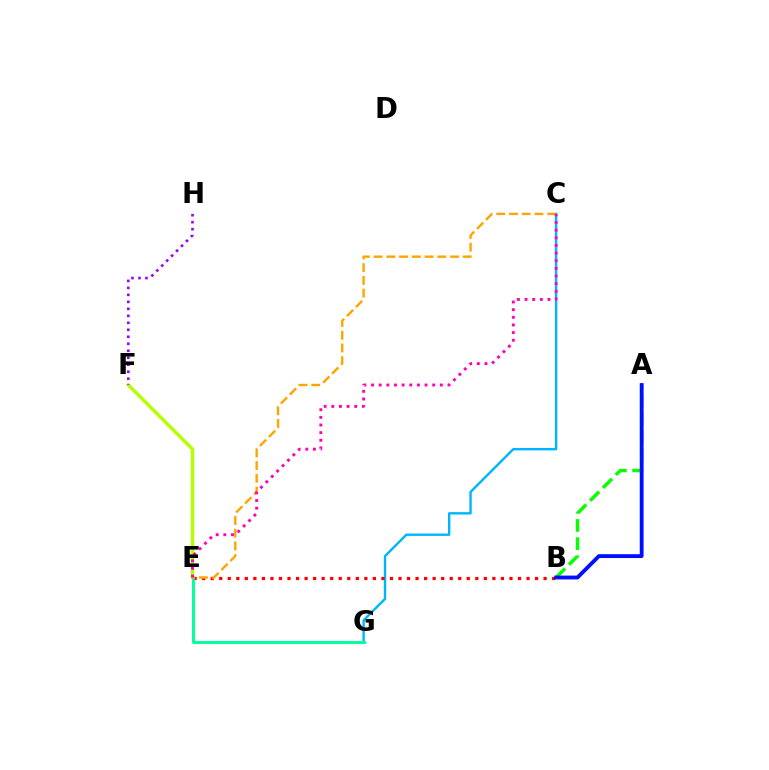{('C', 'G'): [{'color': '#00b5ff', 'line_style': 'solid', 'thickness': 1.72}], ('B', 'E'): [{'color': '#ff0000', 'line_style': 'dotted', 'thickness': 2.32}], ('E', 'F'): [{'color': '#b3ff00', 'line_style': 'solid', 'thickness': 2.46}], ('E', 'G'): [{'color': '#00ff9d', 'line_style': 'solid', 'thickness': 2.09}], ('C', 'E'): [{'color': '#ffa500', 'line_style': 'dashed', 'thickness': 1.73}, {'color': '#ff00bd', 'line_style': 'dotted', 'thickness': 2.08}], ('F', 'H'): [{'color': '#9b00ff', 'line_style': 'dotted', 'thickness': 1.9}], ('A', 'B'): [{'color': '#08ff00', 'line_style': 'dashed', 'thickness': 2.47}, {'color': '#0010ff', 'line_style': 'solid', 'thickness': 2.76}]}